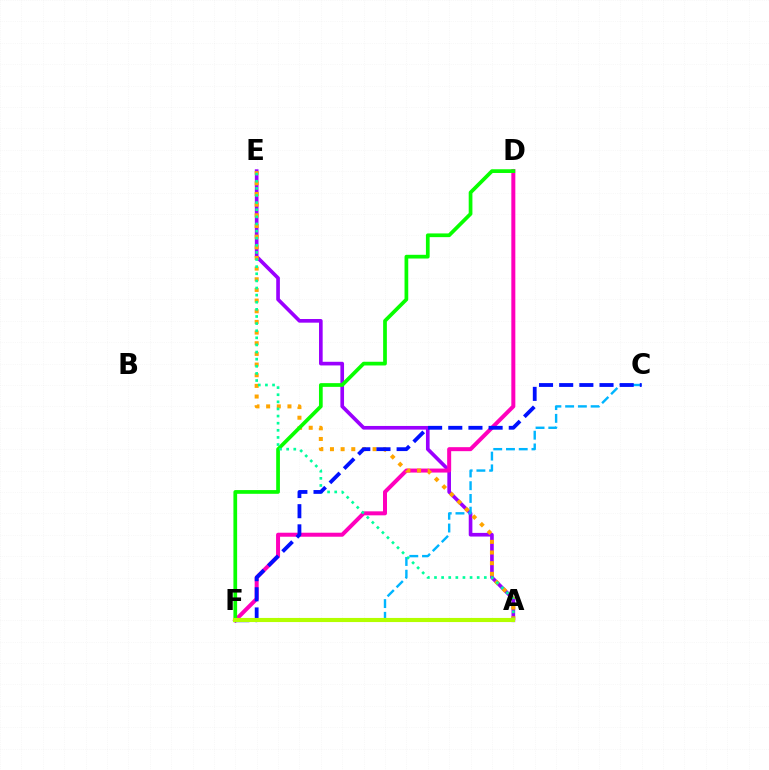{('A', 'E'): [{'color': '#9b00ff', 'line_style': 'solid', 'thickness': 2.63}, {'color': '#ffa500', 'line_style': 'dotted', 'thickness': 2.9}, {'color': '#00ff9d', 'line_style': 'dotted', 'thickness': 1.93}], ('C', 'F'): [{'color': '#00b5ff', 'line_style': 'dashed', 'thickness': 1.73}, {'color': '#0010ff', 'line_style': 'dashed', 'thickness': 2.74}], ('A', 'F'): [{'color': '#ff0000', 'line_style': 'solid', 'thickness': 1.78}, {'color': '#b3ff00', 'line_style': 'solid', 'thickness': 2.96}], ('D', 'F'): [{'color': '#ff00bd', 'line_style': 'solid', 'thickness': 2.88}, {'color': '#08ff00', 'line_style': 'solid', 'thickness': 2.68}]}